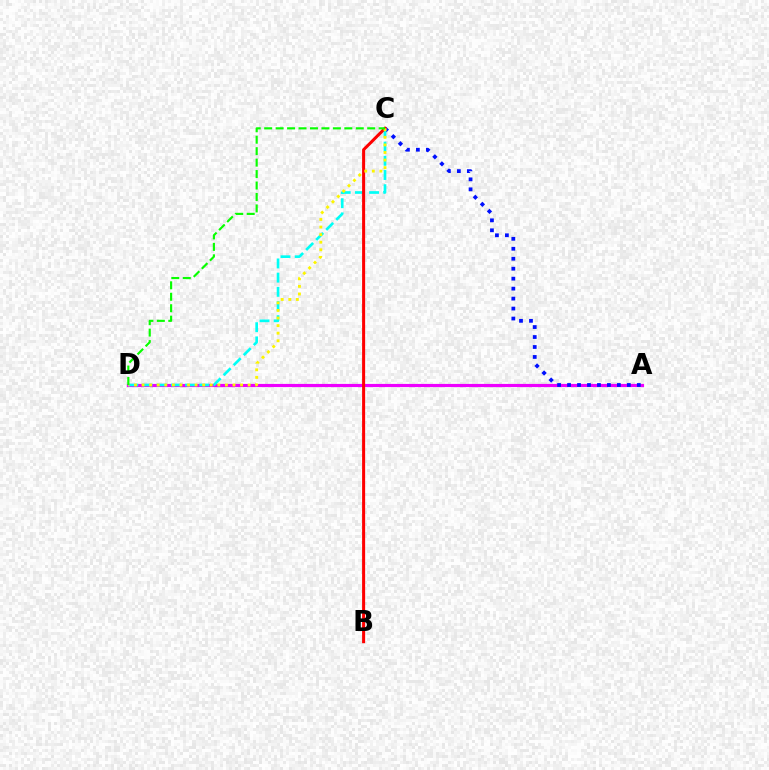{('A', 'D'): [{'color': '#ee00ff', 'line_style': 'solid', 'thickness': 2.28}], ('A', 'C'): [{'color': '#0010ff', 'line_style': 'dotted', 'thickness': 2.71}], ('C', 'D'): [{'color': '#00fff6', 'line_style': 'dashed', 'thickness': 1.93}, {'color': '#fcf500', 'line_style': 'dotted', 'thickness': 2.06}, {'color': '#08ff00', 'line_style': 'dashed', 'thickness': 1.56}], ('B', 'C'): [{'color': '#ff0000', 'line_style': 'solid', 'thickness': 2.19}]}